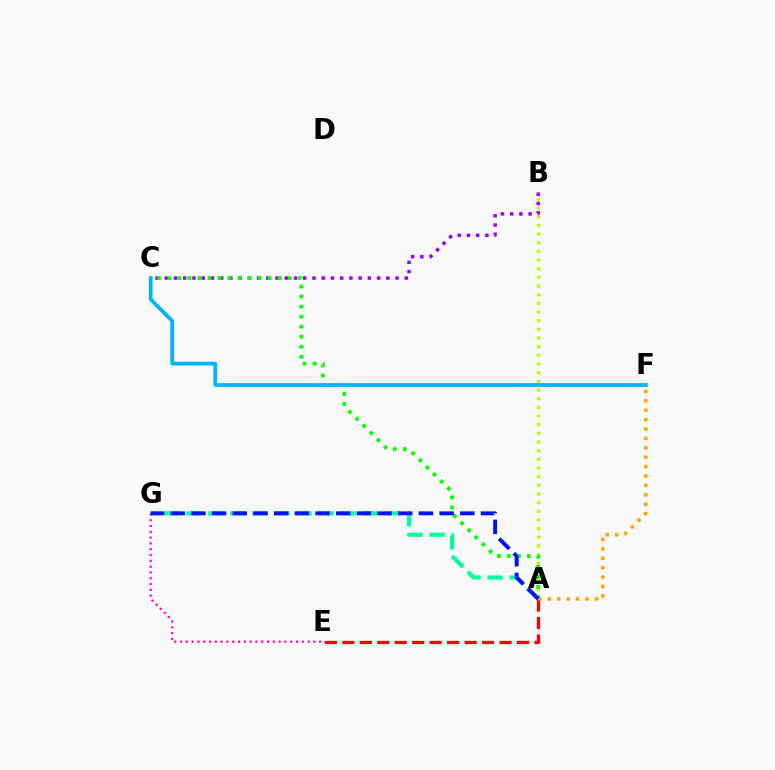{('E', 'G'): [{'color': '#ff00bd', 'line_style': 'dotted', 'thickness': 1.58}], ('B', 'C'): [{'color': '#9b00ff', 'line_style': 'dotted', 'thickness': 2.51}], ('A', 'B'): [{'color': '#b3ff00', 'line_style': 'dotted', 'thickness': 2.35}], ('A', 'C'): [{'color': '#08ff00', 'line_style': 'dotted', 'thickness': 2.73}], ('A', 'E'): [{'color': '#ff0000', 'line_style': 'dashed', 'thickness': 2.37}], ('C', 'F'): [{'color': '#00b5ff', 'line_style': 'solid', 'thickness': 2.7}], ('A', 'G'): [{'color': '#00ff9d', 'line_style': 'dashed', 'thickness': 3.0}, {'color': '#0010ff', 'line_style': 'dashed', 'thickness': 2.81}], ('A', 'F'): [{'color': '#ffa500', 'line_style': 'dotted', 'thickness': 2.55}]}